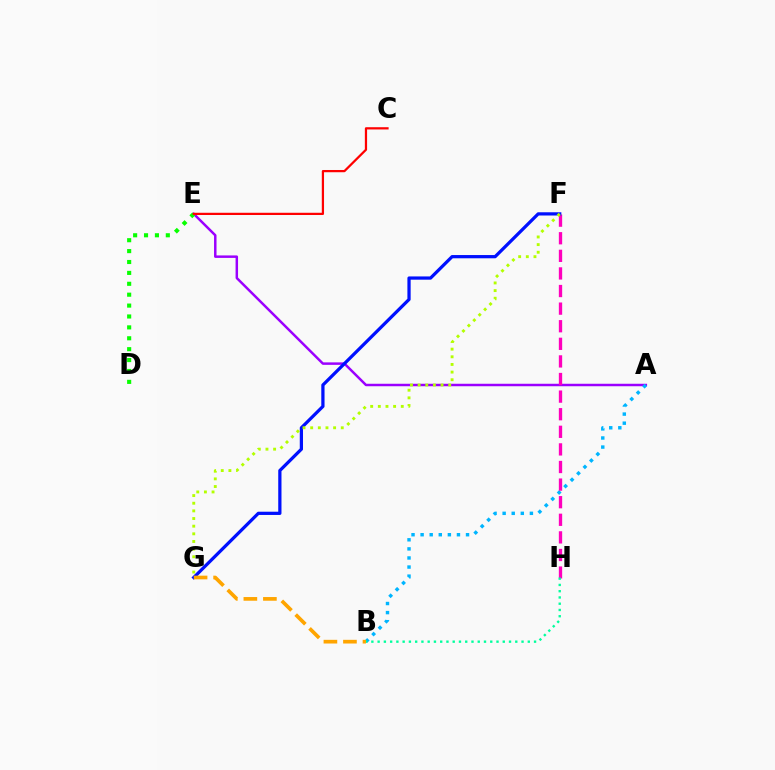{('A', 'E'): [{'color': '#9b00ff', 'line_style': 'solid', 'thickness': 1.78}], ('A', 'B'): [{'color': '#00b5ff', 'line_style': 'dotted', 'thickness': 2.47}], ('D', 'E'): [{'color': '#08ff00', 'line_style': 'dotted', 'thickness': 2.96}], ('F', 'H'): [{'color': '#ff00bd', 'line_style': 'dashed', 'thickness': 2.39}], ('F', 'G'): [{'color': '#0010ff', 'line_style': 'solid', 'thickness': 2.33}, {'color': '#b3ff00', 'line_style': 'dotted', 'thickness': 2.08}], ('C', 'E'): [{'color': '#ff0000', 'line_style': 'solid', 'thickness': 1.61}], ('B', 'G'): [{'color': '#ffa500', 'line_style': 'dashed', 'thickness': 2.65}], ('B', 'H'): [{'color': '#00ff9d', 'line_style': 'dotted', 'thickness': 1.7}]}